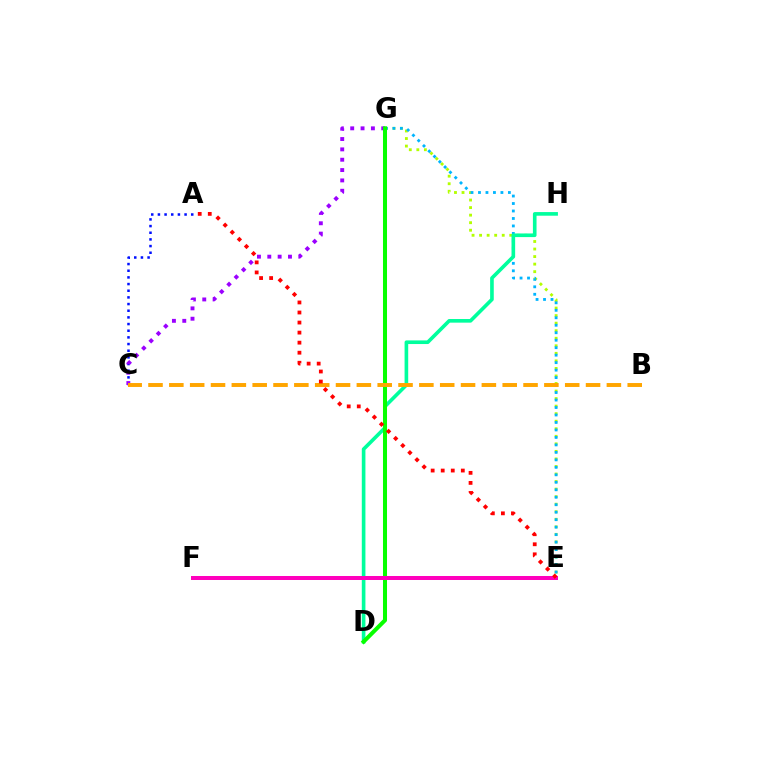{('A', 'C'): [{'color': '#0010ff', 'line_style': 'dotted', 'thickness': 1.81}], ('E', 'G'): [{'color': '#b3ff00', 'line_style': 'dotted', 'thickness': 2.05}, {'color': '#00b5ff', 'line_style': 'dotted', 'thickness': 2.03}], ('C', 'G'): [{'color': '#9b00ff', 'line_style': 'dotted', 'thickness': 2.81}], ('D', 'H'): [{'color': '#00ff9d', 'line_style': 'solid', 'thickness': 2.62}], ('D', 'G'): [{'color': '#08ff00', 'line_style': 'solid', 'thickness': 2.9}], ('B', 'C'): [{'color': '#ffa500', 'line_style': 'dashed', 'thickness': 2.83}], ('E', 'F'): [{'color': '#ff00bd', 'line_style': 'solid', 'thickness': 2.88}], ('A', 'E'): [{'color': '#ff0000', 'line_style': 'dotted', 'thickness': 2.73}]}